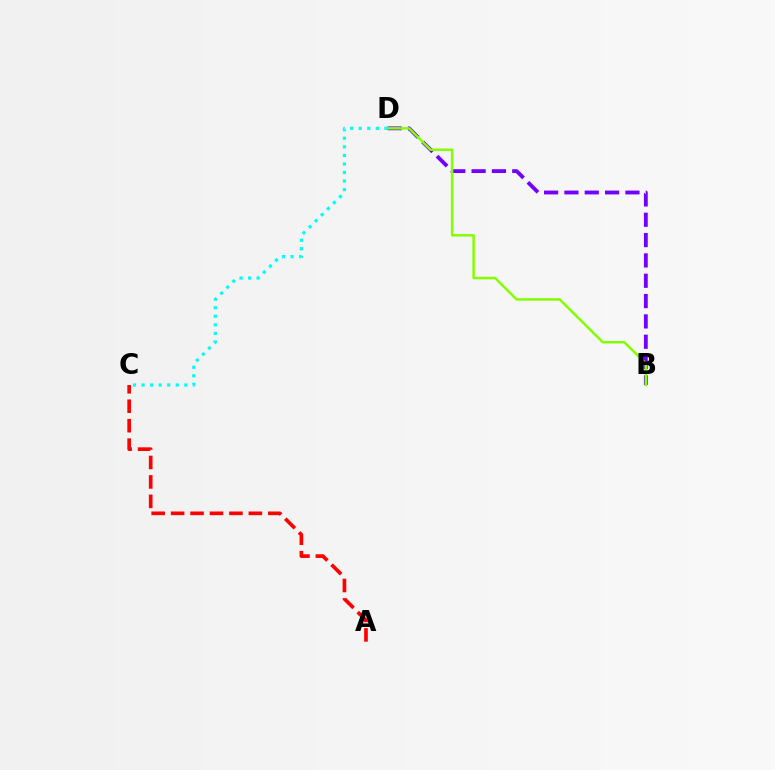{('B', 'D'): [{'color': '#7200ff', 'line_style': 'dashed', 'thickness': 2.76}, {'color': '#84ff00', 'line_style': 'solid', 'thickness': 1.8}], ('A', 'C'): [{'color': '#ff0000', 'line_style': 'dashed', 'thickness': 2.64}], ('C', 'D'): [{'color': '#00fff6', 'line_style': 'dotted', 'thickness': 2.33}]}